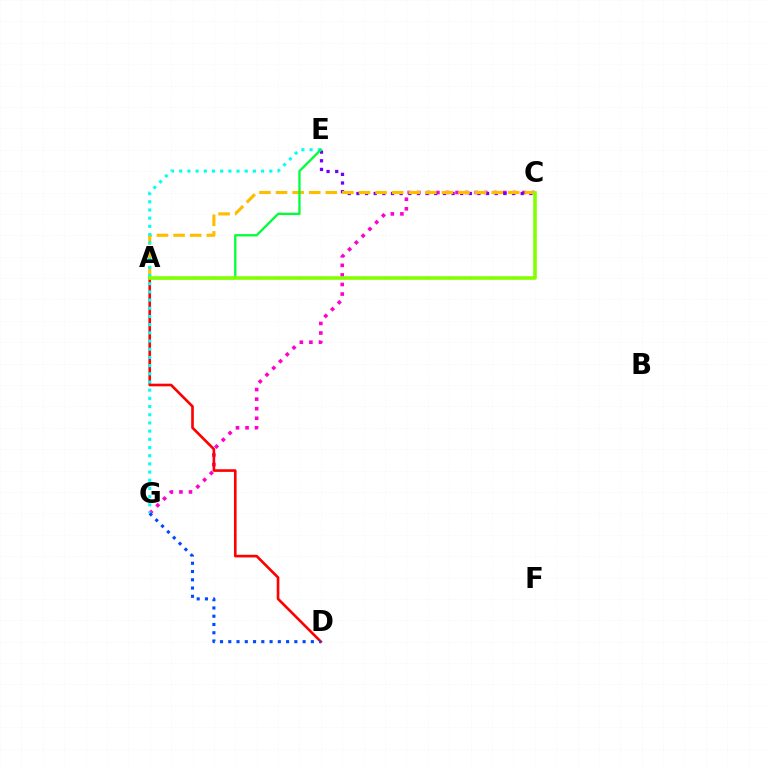{('C', 'G'): [{'color': '#ff00cf', 'line_style': 'dotted', 'thickness': 2.6}], ('C', 'E'): [{'color': '#7200ff', 'line_style': 'dotted', 'thickness': 2.35}], ('A', 'D'): [{'color': '#ff0000', 'line_style': 'solid', 'thickness': 1.9}], ('A', 'C'): [{'color': '#ffbd00', 'line_style': 'dashed', 'thickness': 2.25}, {'color': '#84ff00', 'line_style': 'solid', 'thickness': 2.6}], ('E', 'G'): [{'color': '#00fff6', 'line_style': 'dotted', 'thickness': 2.23}], ('A', 'E'): [{'color': '#00ff39', 'line_style': 'solid', 'thickness': 1.66}], ('D', 'G'): [{'color': '#004bff', 'line_style': 'dotted', 'thickness': 2.24}]}